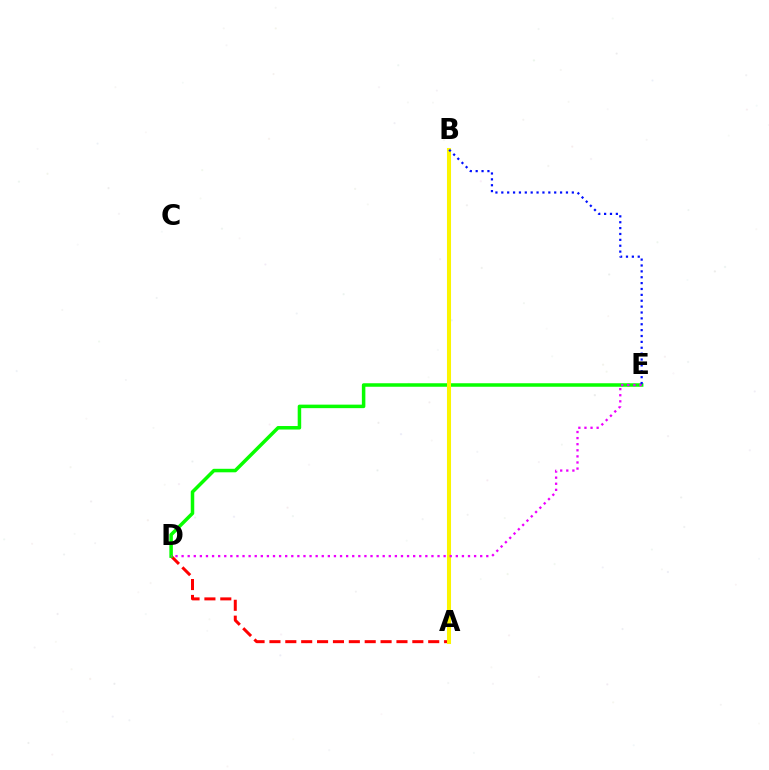{('A', 'D'): [{'color': '#ff0000', 'line_style': 'dashed', 'thickness': 2.16}], ('D', 'E'): [{'color': '#08ff00', 'line_style': 'solid', 'thickness': 2.53}, {'color': '#ee00ff', 'line_style': 'dotted', 'thickness': 1.66}], ('A', 'B'): [{'color': '#00fff6', 'line_style': 'solid', 'thickness': 2.91}, {'color': '#fcf500', 'line_style': 'solid', 'thickness': 2.89}], ('B', 'E'): [{'color': '#0010ff', 'line_style': 'dotted', 'thickness': 1.6}]}